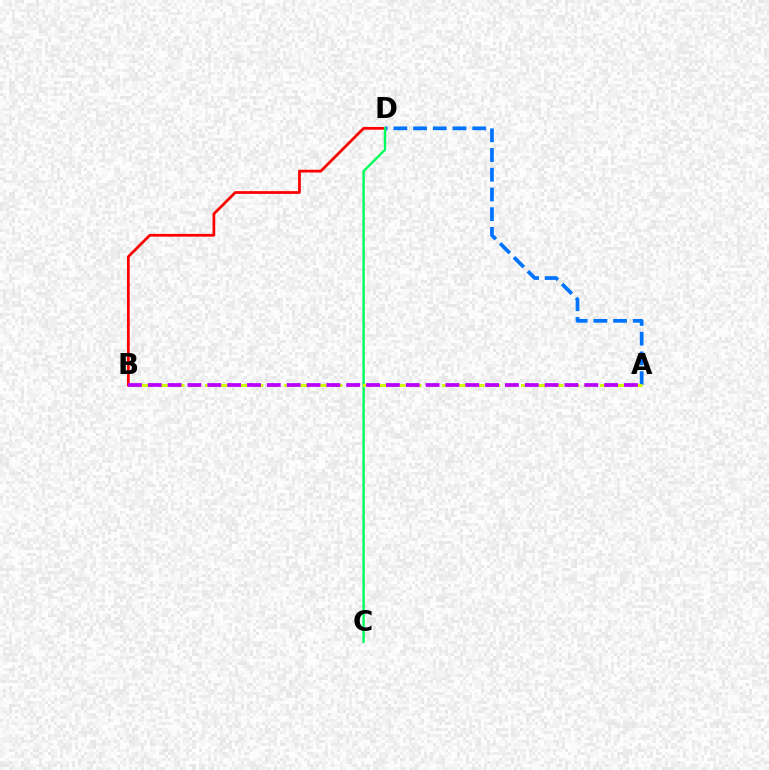{('B', 'D'): [{'color': '#ff0000', 'line_style': 'solid', 'thickness': 1.98}], ('A', 'D'): [{'color': '#0074ff', 'line_style': 'dashed', 'thickness': 2.68}], ('C', 'D'): [{'color': '#00ff5c', 'line_style': 'solid', 'thickness': 1.71}], ('A', 'B'): [{'color': '#d1ff00', 'line_style': 'dashed', 'thickness': 2.15}, {'color': '#b900ff', 'line_style': 'dashed', 'thickness': 2.7}]}